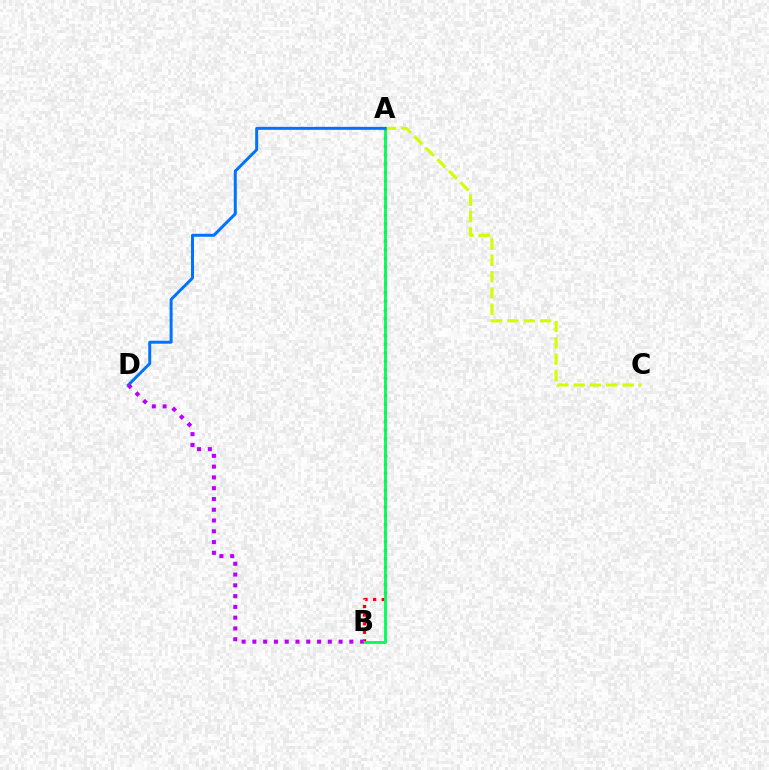{('A', 'B'): [{'color': '#ff0000', 'line_style': 'dotted', 'thickness': 2.33}, {'color': '#00ff5c', 'line_style': 'solid', 'thickness': 2.06}], ('A', 'C'): [{'color': '#d1ff00', 'line_style': 'dashed', 'thickness': 2.21}], ('A', 'D'): [{'color': '#0074ff', 'line_style': 'solid', 'thickness': 2.15}], ('B', 'D'): [{'color': '#b900ff', 'line_style': 'dotted', 'thickness': 2.93}]}